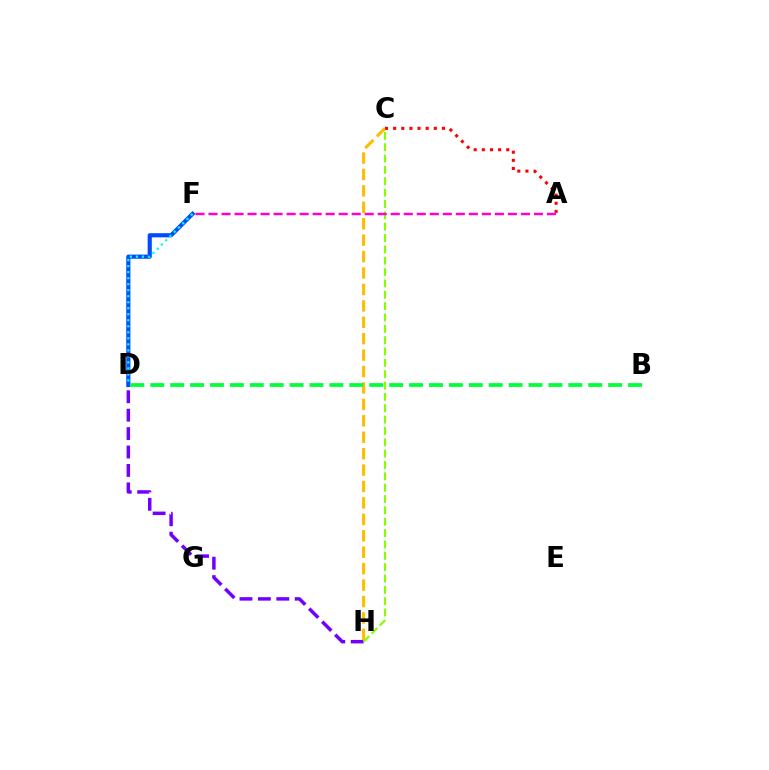{('D', 'H'): [{'color': '#7200ff', 'line_style': 'dashed', 'thickness': 2.5}], ('C', 'H'): [{'color': '#ffbd00', 'line_style': 'dashed', 'thickness': 2.23}, {'color': '#84ff00', 'line_style': 'dashed', 'thickness': 1.54}], ('A', 'C'): [{'color': '#ff0000', 'line_style': 'dotted', 'thickness': 2.21}], ('D', 'F'): [{'color': '#004bff', 'line_style': 'solid', 'thickness': 2.99}, {'color': '#00fff6', 'line_style': 'dotted', 'thickness': 1.63}], ('B', 'D'): [{'color': '#00ff39', 'line_style': 'dashed', 'thickness': 2.7}], ('A', 'F'): [{'color': '#ff00cf', 'line_style': 'dashed', 'thickness': 1.77}]}